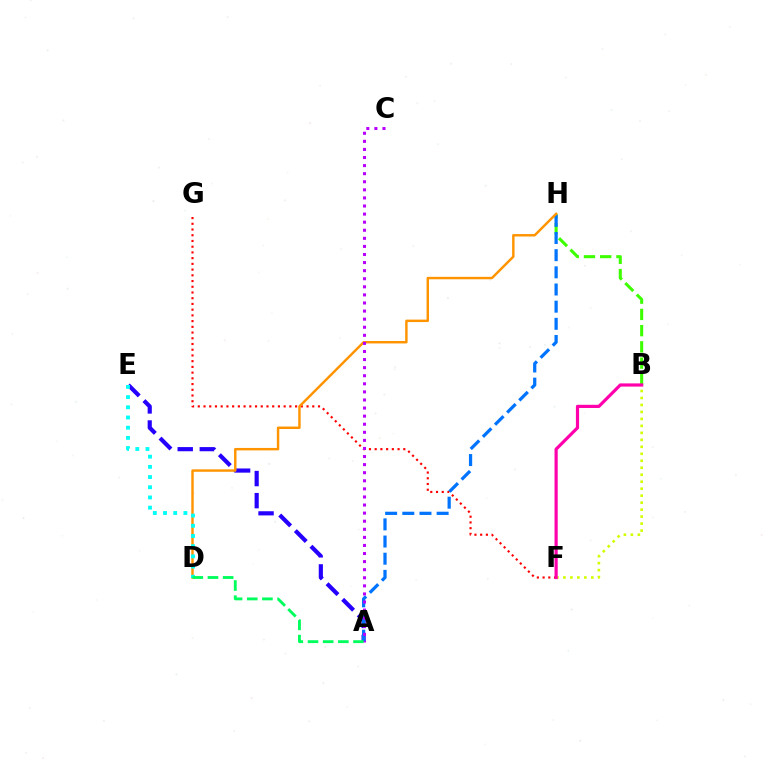{('A', 'E'): [{'color': '#2500ff', 'line_style': 'dashed', 'thickness': 3.0}], ('B', 'H'): [{'color': '#3dff00', 'line_style': 'dashed', 'thickness': 2.21}], ('F', 'G'): [{'color': '#ff0000', 'line_style': 'dotted', 'thickness': 1.56}], ('A', 'H'): [{'color': '#0074ff', 'line_style': 'dashed', 'thickness': 2.33}], ('B', 'F'): [{'color': '#d1ff00', 'line_style': 'dotted', 'thickness': 1.9}, {'color': '#ff00ac', 'line_style': 'solid', 'thickness': 2.3}], ('D', 'H'): [{'color': '#ff9400', 'line_style': 'solid', 'thickness': 1.75}], ('A', 'C'): [{'color': '#b900ff', 'line_style': 'dotted', 'thickness': 2.2}], ('D', 'E'): [{'color': '#00fff6', 'line_style': 'dotted', 'thickness': 2.77}], ('A', 'D'): [{'color': '#00ff5c', 'line_style': 'dashed', 'thickness': 2.06}]}